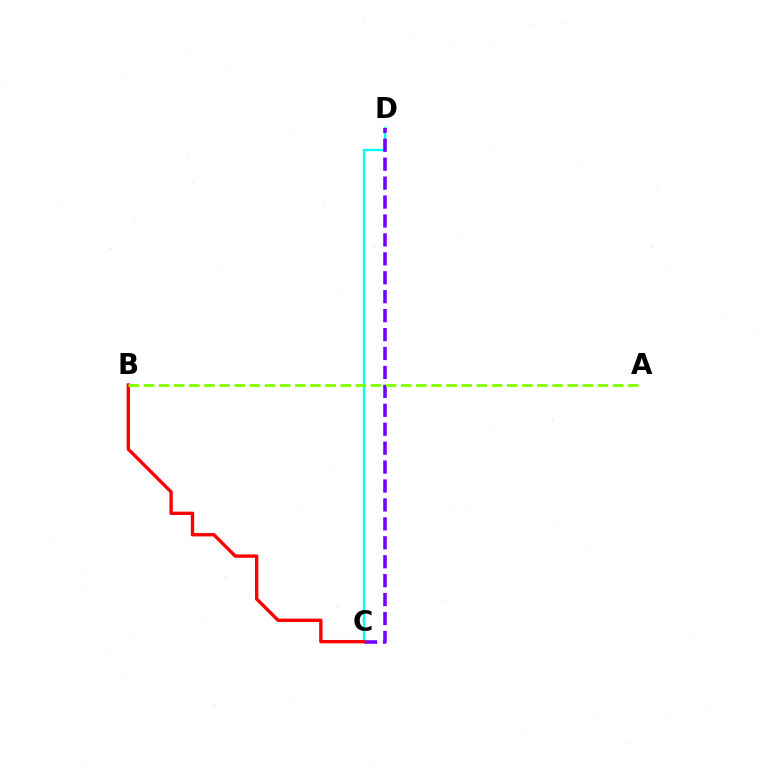{('C', 'D'): [{'color': '#00fff6', 'line_style': 'solid', 'thickness': 1.73}, {'color': '#7200ff', 'line_style': 'dashed', 'thickness': 2.57}], ('B', 'C'): [{'color': '#ff0000', 'line_style': 'solid', 'thickness': 2.42}], ('A', 'B'): [{'color': '#84ff00', 'line_style': 'dashed', 'thickness': 2.06}]}